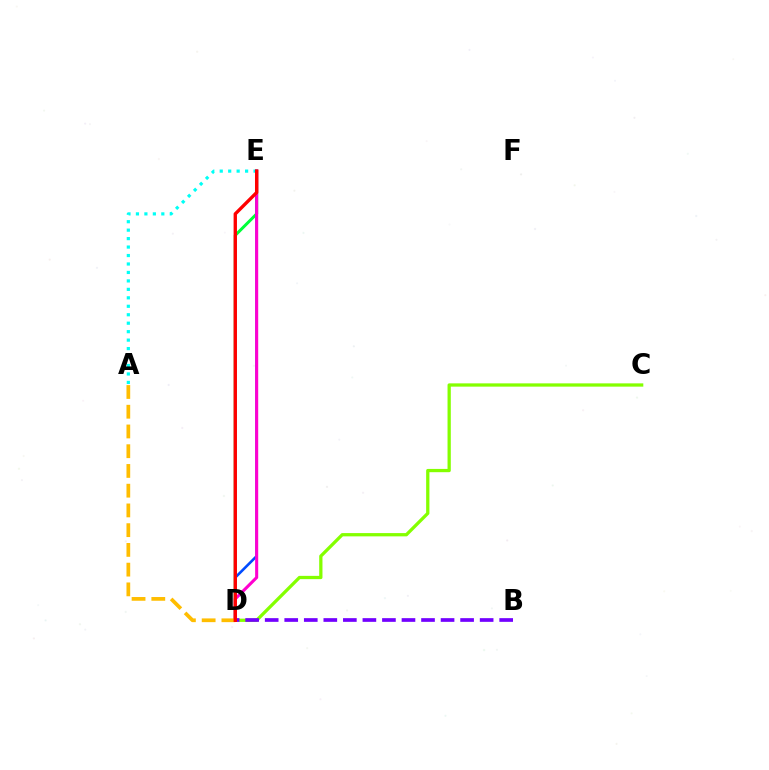{('A', 'E'): [{'color': '#00fff6', 'line_style': 'dotted', 'thickness': 2.3}], ('D', 'E'): [{'color': '#00ff39', 'line_style': 'solid', 'thickness': 2.14}, {'color': '#004bff', 'line_style': 'solid', 'thickness': 1.87}, {'color': '#ff00cf', 'line_style': 'solid', 'thickness': 2.21}, {'color': '#ff0000', 'line_style': 'solid', 'thickness': 2.42}], ('C', 'D'): [{'color': '#84ff00', 'line_style': 'solid', 'thickness': 2.35}], ('B', 'D'): [{'color': '#7200ff', 'line_style': 'dashed', 'thickness': 2.65}], ('A', 'D'): [{'color': '#ffbd00', 'line_style': 'dashed', 'thickness': 2.68}]}